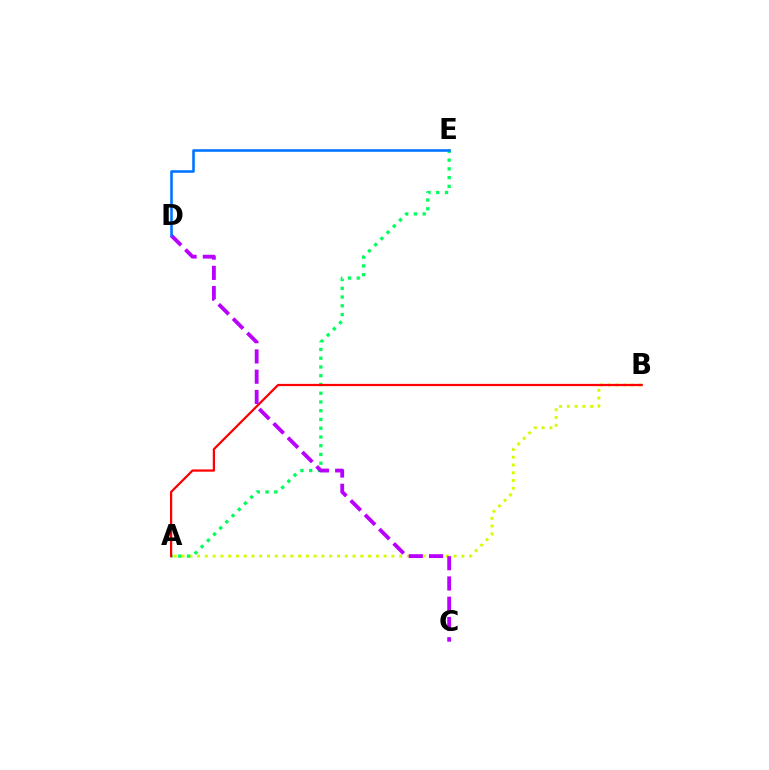{('A', 'B'): [{'color': '#d1ff00', 'line_style': 'dotted', 'thickness': 2.11}, {'color': '#ff0000', 'line_style': 'solid', 'thickness': 1.62}], ('A', 'E'): [{'color': '#00ff5c', 'line_style': 'dotted', 'thickness': 2.38}], ('C', 'D'): [{'color': '#b900ff', 'line_style': 'dashed', 'thickness': 2.75}], ('D', 'E'): [{'color': '#0074ff', 'line_style': 'solid', 'thickness': 1.86}]}